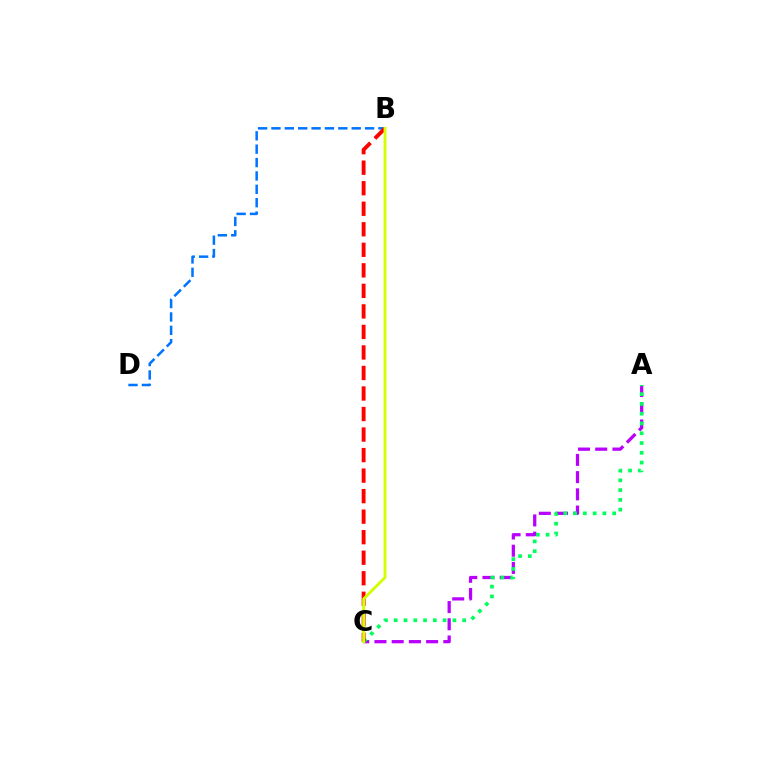{('A', 'C'): [{'color': '#b900ff', 'line_style': 'dashed', 'thickness': 2.34}, {'color': '#00ff5c', 'line_style': 'dotted', 'thickness': 2.66}], ('B', 'D'): [{'color': '#0074ff', 'line_style': 'dashed', 'thickness': 1.82}], ('B', 'C'): [{'color': '#ff0000', 'line_style': 'dashed', 'thickness': 2.79}, {'color': '#d1ff00', 'line_style': 'solid', 'thickness': 2.05}]}